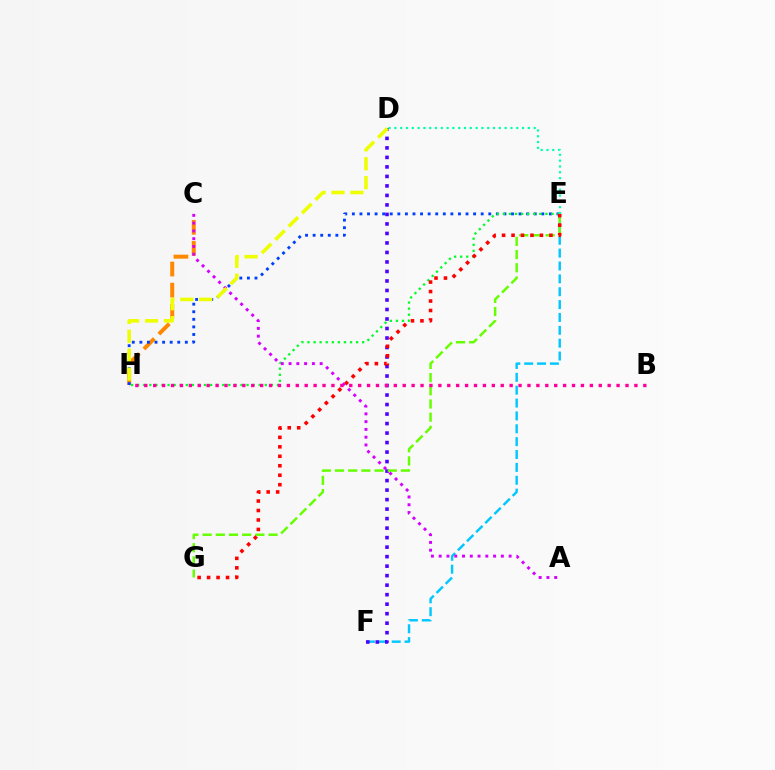{('C', 'H'): [{'color': '#ff8800', 'line_style': 'dashed', 'thickness': 2.86}], ('E', 'F'): [{'color': '#00c7ff', 'line_style': 'dashed', 'thickness': 1.75}], ('E', 'H'): [{'color': '#003fff', 'line_style': 'dotted', 'thickness': 2.06}, {'color': '#00ff27', 'line_style': 'dotted', 'thickness': 1.65}], ('D', 'F'): [{'color': '#4f00ff', 'line_style': 'dotted', 'thickness': 2.58}], ('E', 'G'): [{'color': '#66ff00', 'line_style': 'dashed', 'thickness': 1.79}, {'color': '#ff0000', 'line_style': 'dotted', 'thickness': 2.57}], ('A', 'C'): [{'color': '#d600ff', 'line_style': 'dotted', 'thickness': 2.11}], ('D', 'H'): [{'color': '#eeff00', 'line_style': 'dashed', 'thickness': 2.57}], ('B', 'H'): [{'color': '#ff00a0', 'line_style': 'dotted', 'thickness': 2.42}], ('D', 'E'): [{'color': '#00ffaf', 'line_style': 'dotted', 'thickness': 1.58}]}